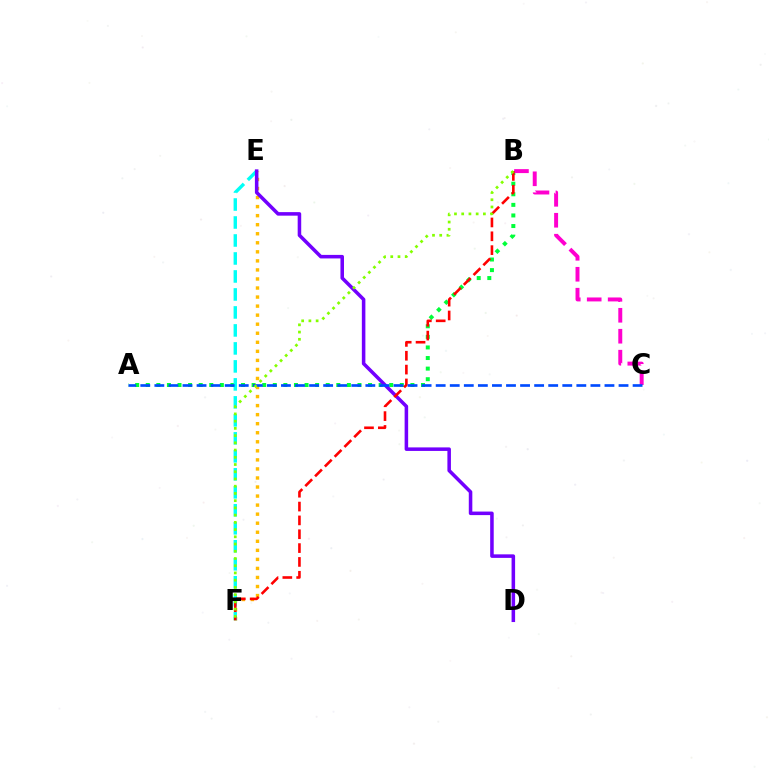{('A', 'B'): [{'color': '#00ff39', 'line_style': 'dotted', 'thickness': 2.88}], ('E', 'F'): [{'color': '#ffbd00', 'line_style': 'dotted', 'thickness': 2.46}, {'color': '#00fff6', 'line_style': 'dashed', 'thickness': 2.44}], ('D', 'E'): [{'color': '#7200ff', 'line_style': 'solid', 'thickness': 2.55}], ('B', 'C'): [{'color': '#ff00cf', 'line_style': 'dashed', 'thickness': 2.85}], ('B', 'F'): [{'color': '#ff0000', 'line_style': 'dashed', 'thickness': 1.88}, {'color': '#84ff00', 'line_style': 'dotted', 'thickness': 1.96}], ('A', 'C'): [{'color': '#004bff', 'line_style': 'dashed', 'thickness': 1.91}]}